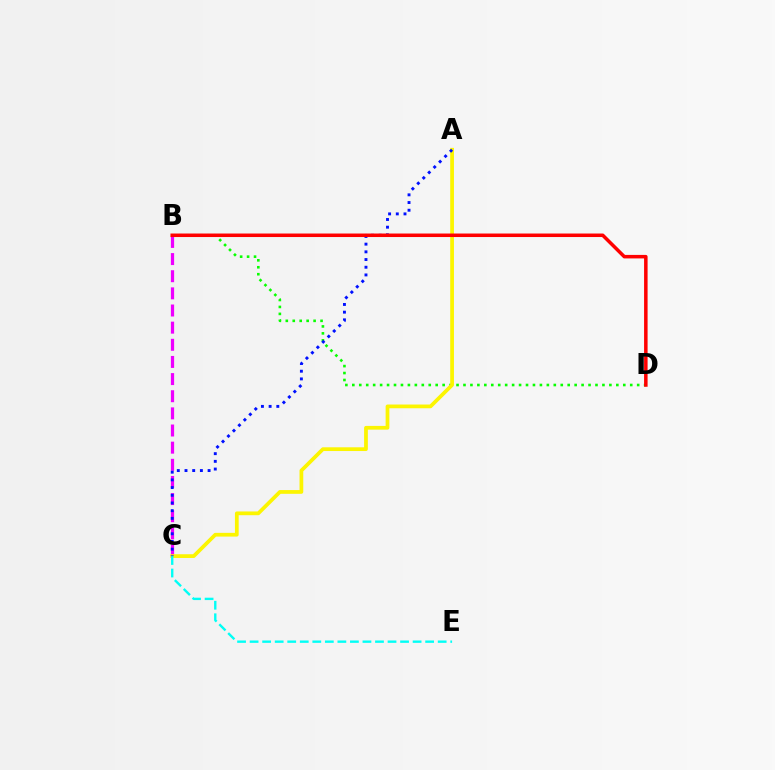{('B', 'D'): [{'color': '#08ff00', 'line_style': 'dotted', 'thickness': 1.89}, {'color': '#ff0000', 'line_style': 'solid', 'thickness': 2.53}], ('B', 'C'): [{'color': '#ee00ff', 'line_style': 'dashed', 'thickness': 2.33}], ('A', 'C'): [{'color': '#fcf500', 'line_style': 'solid', 'thickness': 2.69}, {'color': '#0010ff', 'line_style': 'dotted', 'thickness': 2.09}], ('C', 'E'): [{'color': '#00fff6', 'line_style': 'dashed', 'thickness': 1.7}]}